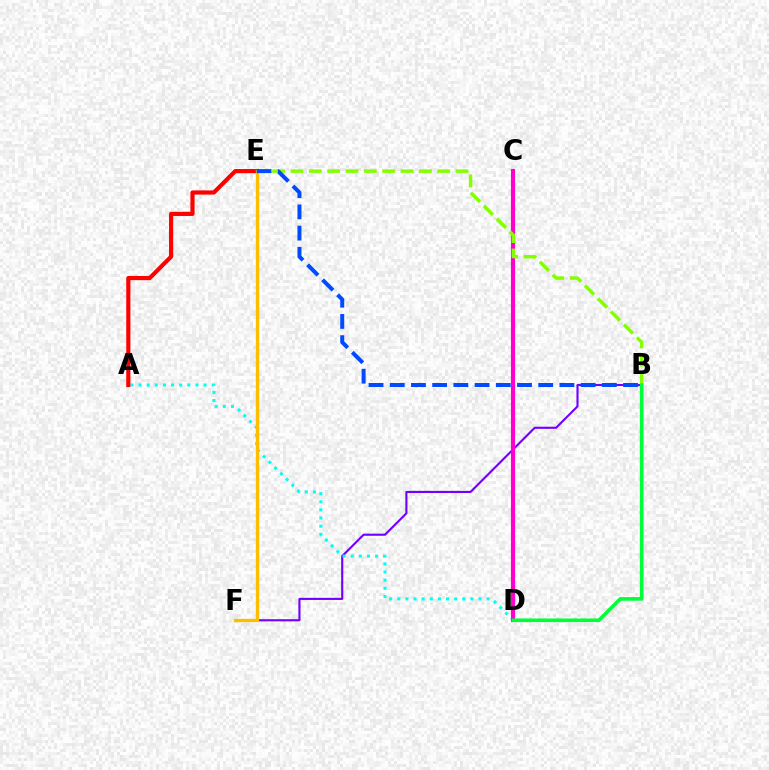{('B', 'F'): [{'color': '#7200ff', 'line_style': 'solid', 'thickness': 1.53}], ('A', 'D'): [{'color': '#00fff6', 'line_style': 'dotted', 'thickness': 2.21}], ('C', 'D'): [{'color': '#ff00cf', 'line_style': 'solid', 'thickness': 2.97}], ('B', 'E'): [{'color': '#84ff00', 'line_style': 'dashed', 'thickness': 2.49}, {'color': '#004bff', 'line_style': 'dashed', 'thickness': 2.88}], ('B', 'D'): [{'color': '#00ff39', 'line_style': 'solid', 'thickness': 2.6}], ('A', 'E'): [{'color': '#ff0000', 'line_style': 'solid', 'thickness': 3.0}], ('E', 'F'): [{'color': '#ffbd00', 'line_style': 'solid', 'thickness': 2.39}]}